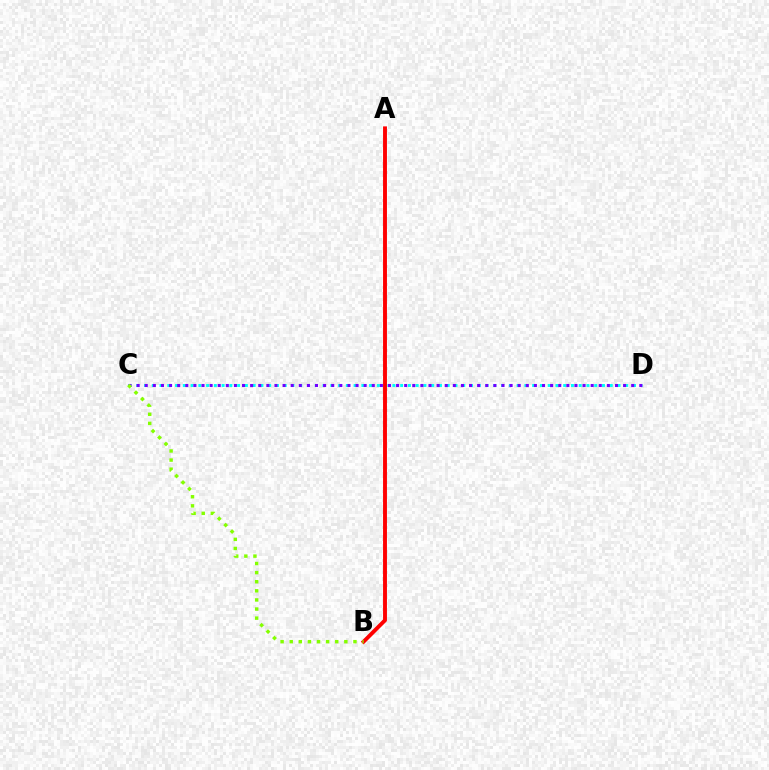{('C', 'D'): [{'color': '#00fff6', 'line_style': 'dotted', 'thickness': 2.11}, {'color': '#7200ff', 'line_style': 'dotted', 'thickness': 2.2}], ('A', 'B'): [{'color': '#ff0000', 'line_style': 'solid', 'thickness': 2.81}], ('B', 'C'): [{'color': '#84ff00', 'line_style': 'dotted', 'thickness': 2.47}]}